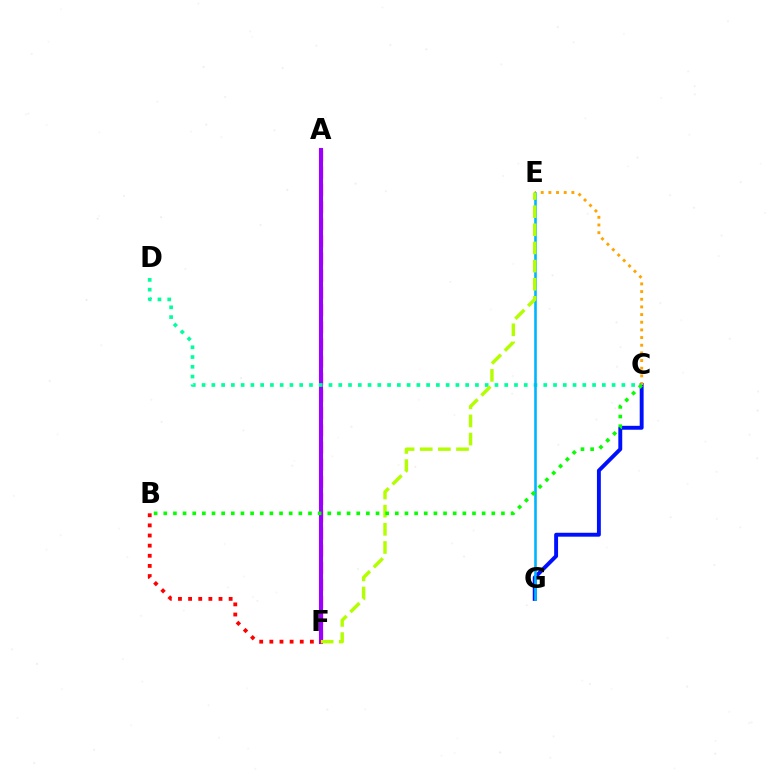{('A', 'F'): [{'color': '#ff00bd', 'line_style': 'dashed', 'thickness': 2.33}, {'color': '#9b00ff', 'line_style': 'solid', 'thickness': 2.95}], ('C', 'G'): [{'color': '#0010ff', 'line_style': 'solid', 'thickness': 2.81}], ('C', 'E'): [{'color': '#ffa500', 'line_style': 'dotted', 'thickness': 2.08}], ('C', 'D'): [{'color': '#00ff9d', 'line_style': 'dotted', 'thickness': 2.65}], ('E', 'G'): [{'color': '#00b5ff', 'line_style': 'solid', 'thickness': 1.87}], ('E', 'F'): [{'color': '#b3ff00', 'line_style': 'dashed', 'thickness': 2.46}], ('B', 'C'): [{'color': '#08ff00', 'line_style': 'dotted', 'thickness': 2.62}], ('B', 'F'): [{'color': '#ff0000', 'line_style': 'dotted', 'thickness': 2.75}]}